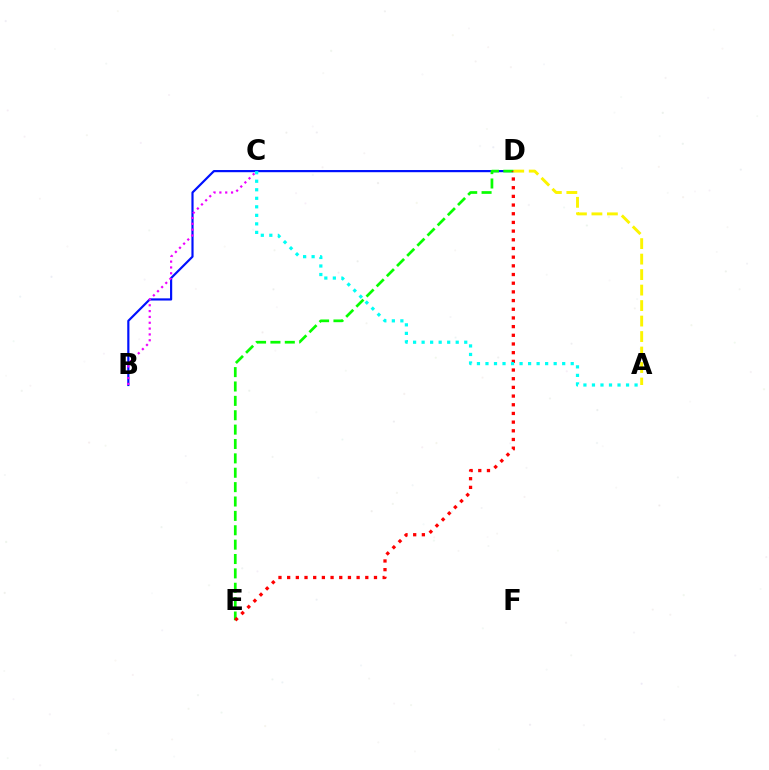{('B', 'D'): [{'color': '#0010ff', 'line_style': 'solid', 'thickness': 1.57}], ('B', 'C'): [{'color': '#ee00ff', 'line_style': 'dotted', 'thickness': 1.58}], ('D', 'E'): [{'color': '#08ff00', 'line_style': 'dashed', 'thickness': 1.95}, {'color': '#ff0000', 'line_style': 'dotted', 'thickness': 2.36}], ('A', 'D'): [{'color': '#fcf500', 'line_style': 'dashed', 'thickness': 2.1}], ('A', 'C'): [{'color': '#00fff6', 'line_style': 'dotted', 'thickness': 2.32}]}